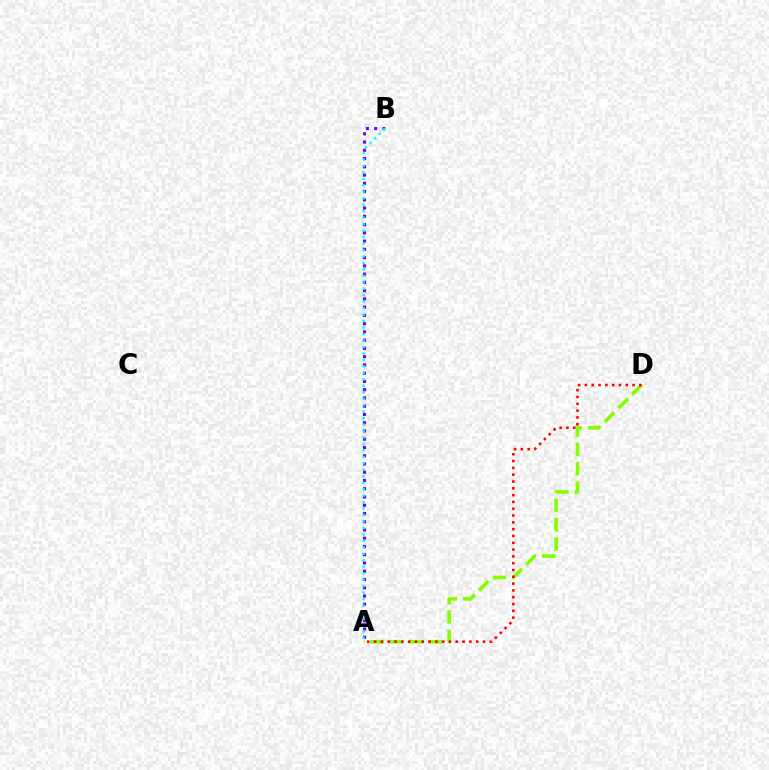{('A', 'D'): [{'color': '#84ff00', 'line_style': 'dashed', 'thickness': 2.63}, {'color': '#ff0000', 'line_style': 'dotted', 'thickness': 1.85}], ('A', 'B'): [{'color': '#7200ff', 'line_style': 'dotted', 'thickness': 2.24}, {'color': '#00fff6', 'line_style': 'dotted', 'thickness': 1.76}]}